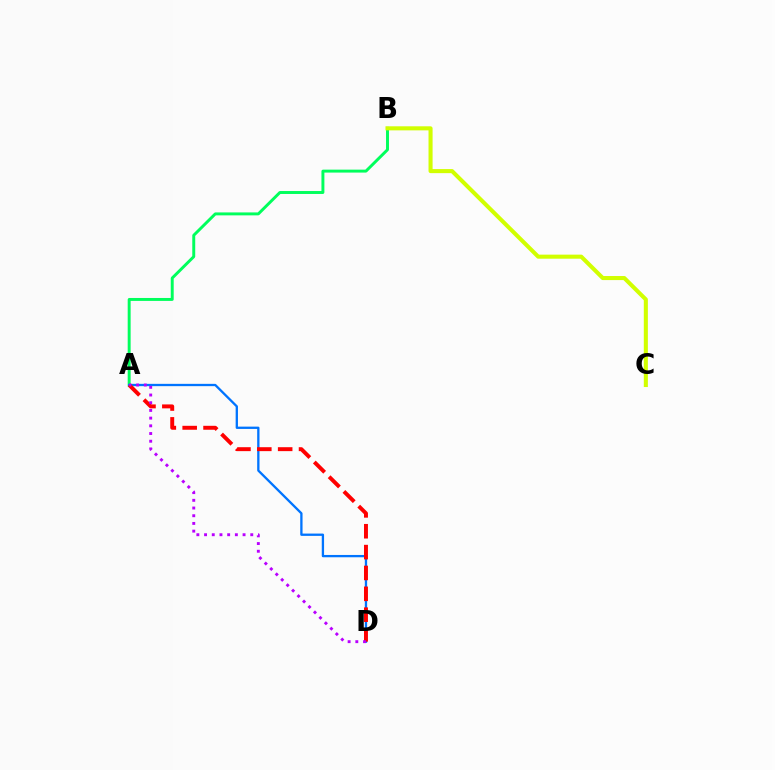{('A', 'B'): [{'color': '#00ff5c', 'line_style': 'solid', 'thickness': 2.12}], ('A', 'D'): [{'color': '#0074ff', 'line_style': 'solid', 'thickness': 1.66}, {'color': '#ff0000', 'line_style': 'dashed', 'thickness': 2.83}, {'color': '#b900ff', 'line_style': 'dotted', 'thickness': 2.09}], ('B', 'C'): [{'color': '#d1ff00', 'line_style': 'solid', 'thickness': 2.93}]}